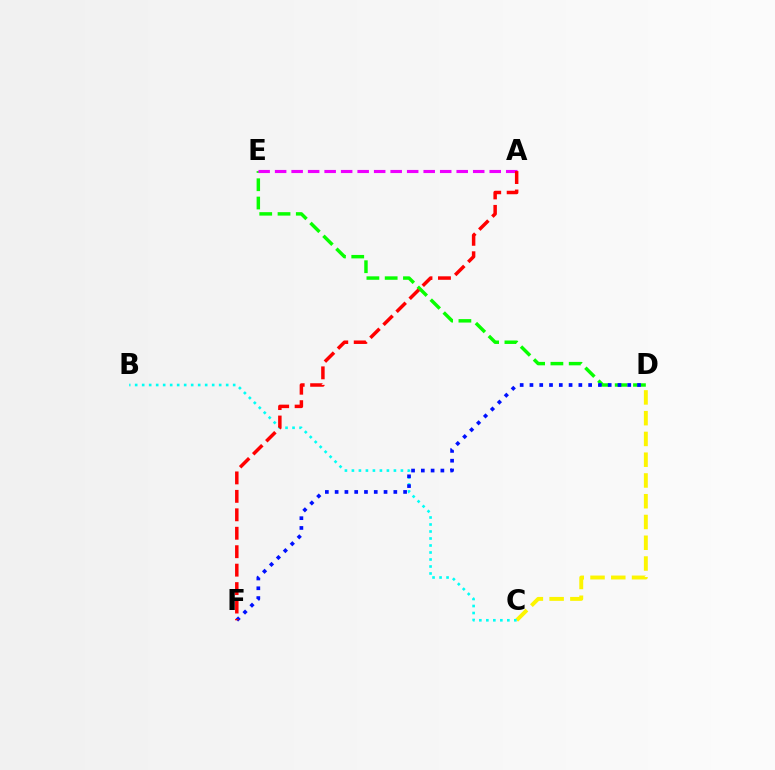{('C', 'D'): [{'color': '#fcf500', 'line_style': 'dashed', 'thickness': 2.82}], ('D', 'E'): [{'color': '#08ff00', 'line_style': 'dashed', 'thickness': 2.48}], ('B', 'C'): [{'color': '#00fff6', 'line_style': 'dotted', 'thickness': 1.9}], ('D', 'F'): [{'color': '#0010ff', 'line_style': 'dotted', 'thickness': 2.66}], ('A', 'E'): [{'color': '#ee00ff', 'line_style': 'dashed', 'thickness': 2.24}], ('A', 'F'): [{'color': '#ff0000', 'line_style': 'dashed', 'thickness': 2.51}]}